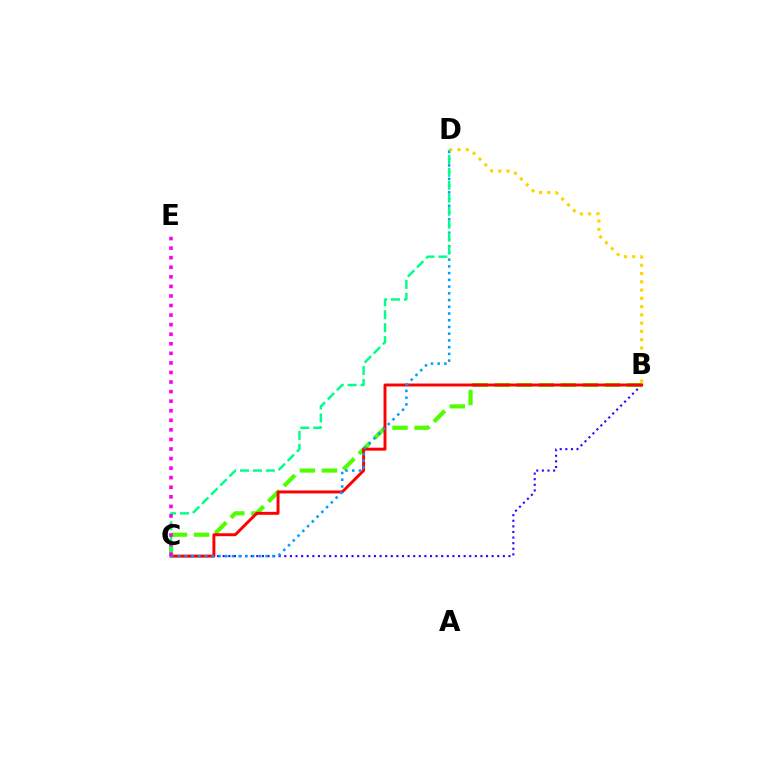{('B', 'C'): [{'color': '#3700ff', 'line_style': 'dotted', 'thickness': 1.52}, {'color': '#4fff00', 'line_style': 'dashed', 'thickness': 3.0}, {'color': '#ff0000', 'line_style': 'solid', 'thickness': 2.12}], ('C', 'D'): [{'color': '#009eff', 'line_style': 'dotted', 'thickness': 1.83}, {'color': '#00ff86', 'line_style': 'dashed', 'thickness': 1.76}], ('B', 'D'): [{'color': '#ffd500', 'line_style': 'dotted', 'thickness': 2.25}], ('C', 'E'): [{'color': '#ff00ed', 'line_style': 'dotted', 'thickness': 2.6}]}